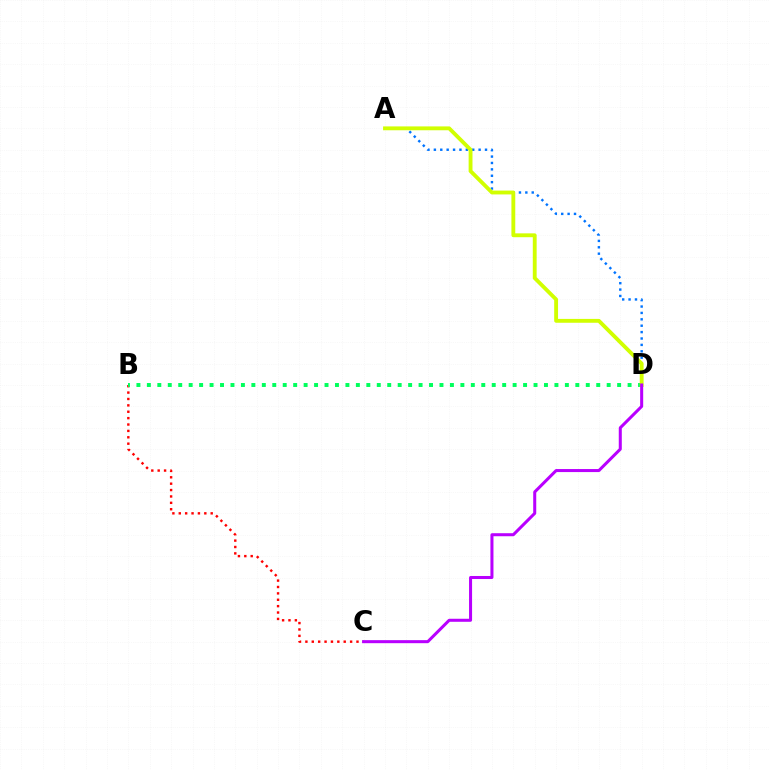{('A', 'D'): [{'color': '#0074ff', 'line_style': 'dotted', 'thickness': 1.74}, {'color': '#d1ff00', 'line_style': 'solid', 'thickness': 2.78}], ('B', 'C'): [{'color': '#ff0000', 'line_style': 'dotted', 'thickness': 1.74}], ('B', 'D'): [{'color': '#00ff5c', 'line_style': 'dotted', 'thickness': 2.84}], ('C', 'D'): [{'color': '#b900ff', 'line_style': 'solid', 'thickness': 2.18}]}